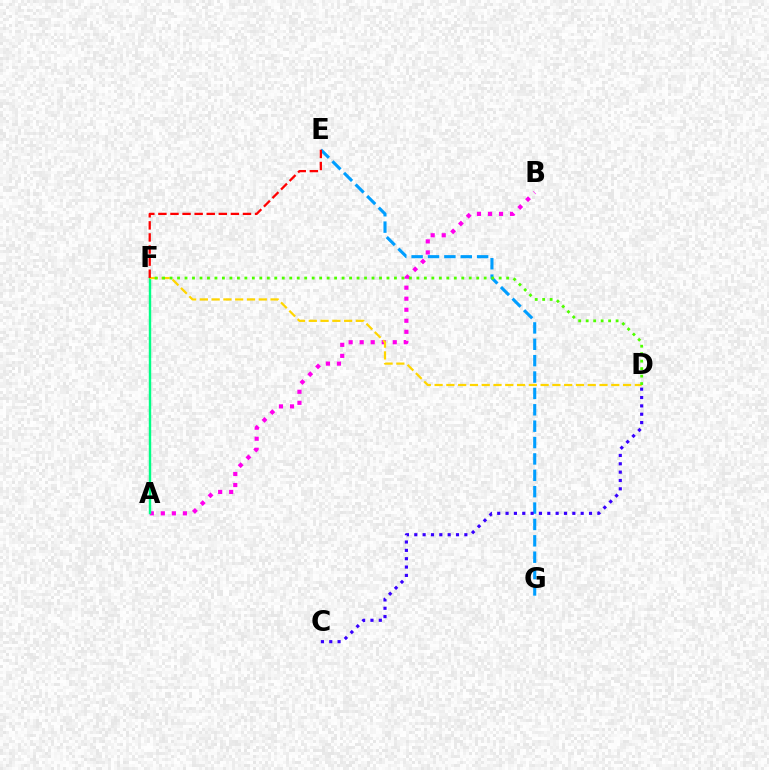{('A', 'B'): [{'color': '#ff00ed', 'line_style': 'dotted', 'thickness': 3.0}], ('A', 'F'): [{'color': '#00ff86', 'line_style': 'solid', 'thickness': 1.74}], ('E', 'G'): [{'color': '#009eff', 'line_style': 'dashed', 'thickness': 2.22}], ('C', 'D'): [{'color': '#3700ff', 'line_style': 'dotted', 'thickness': 2.27}], ('D', 'F'): [{'color': '#ffd500', 'line_style': 'dashed', 'thickness': 1.6}, {'color': '#4fff00', 'line_style': 'dotted', 'thickness': 2.03}], ('E', 'F'): [{'color': '#ff0000', 'line_style': 'dashed', 'thickness': 1.64}]}